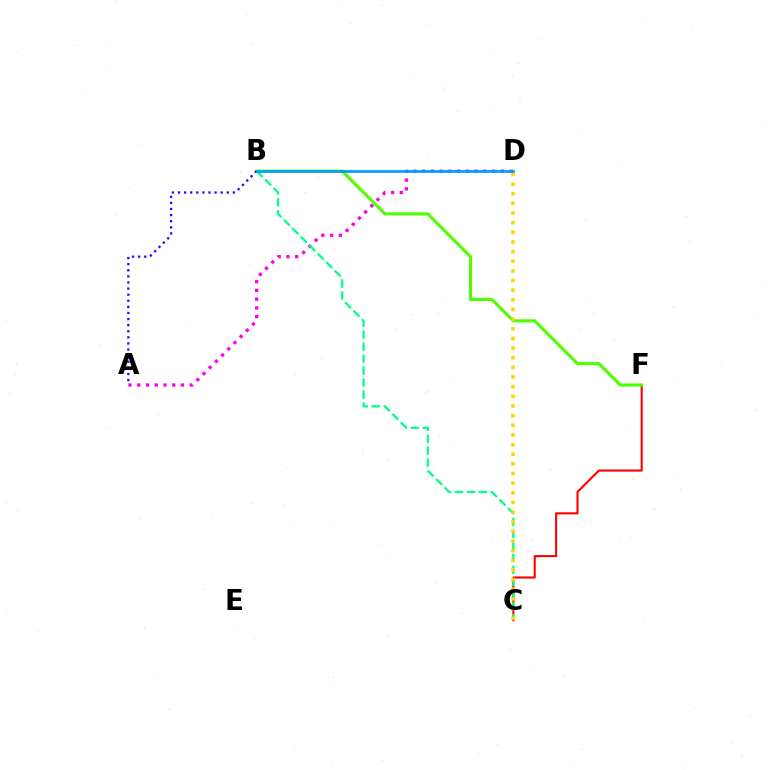{('C', 'F'): [{'color': '#ff0000', 'line_style': 'solid', 'thickness': 1.51}], ('A', 'D'): [{'color': '#ff00ed', 'line_style': 'dotted', 'thickness': 2.38}], ('B', 'F'): [{'color': '#4fff00', 'line_style': 'solid', 'thickness': 2.24}], ('A', 'B'): [{'color': '#3700ff', 'line_style': 'dotted', 'thickness': 1.66}], ('B', 'C'): [{'color': '#00ff86', 'line_style': 'dashed', 'thickness': 1.63}], ('C', 'D'): [{'color': '#ffd500', 'line_style': 'dotted', 'thickness': 2.62}], ('B', 'D'): [{'color': '#009eff', 'line_style': 'solid', 'thickness': 1.97}]}